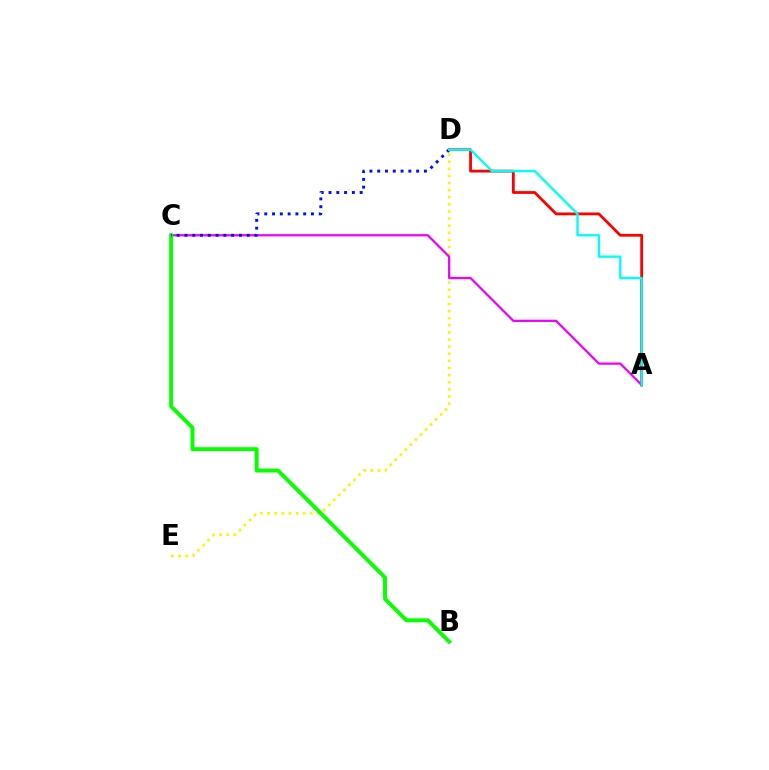{('D', 'E'): [{'color': '#fcf500', 'line_style': 'dotted', 'thickness': 1.93}], ('A', 'C'): [{'color': '#ee00ff', 'line_style': 'solid', 'thickness': 1.62}], ('A', 'D'): [{'color': '#ff0000', 'line_style': 'solid', 'thickness': 2.02}, {'color': '#00fff6', 'line_style': 'solid', 'thickness': 1.7}], ('B', 'C'): [{'color': '#08ff00', 'line_style': 'solid', 'thickness': 2.83}], ('C', 'D'): [{'color': '#0010ff', 'line_style': 'dotted', 'thickness': 2.12}]}